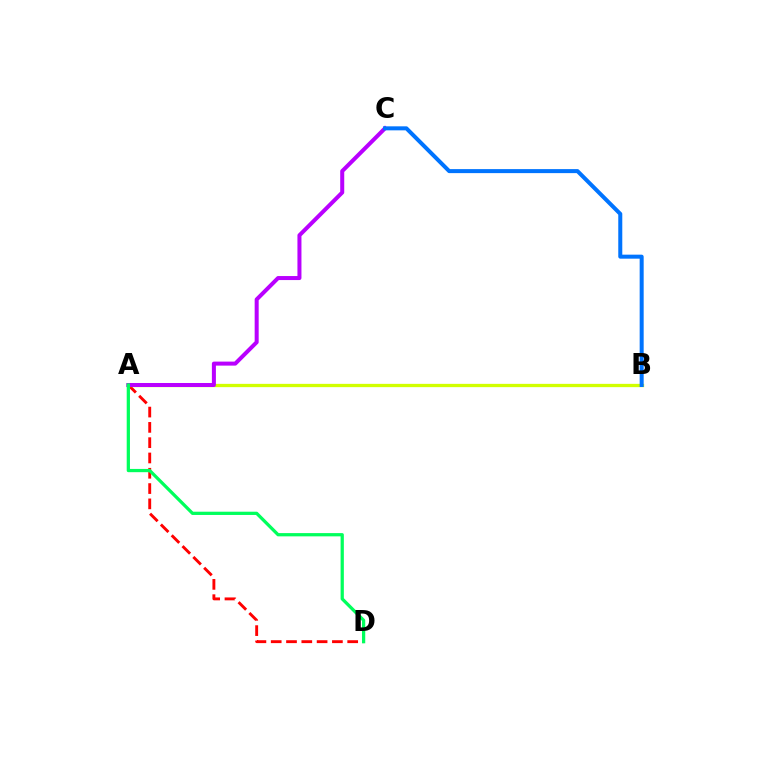{('A', 'D'): [{'color': '#ff0000', 'line_style': 'dashed', 'thickness': 2.08}, {'color': '#00ff5c', 'line_style': 'solid', 'thickness': 2.34}], ('A', 'B'): [{'color': '#d1ff00', 'line_style': 'solid', 'thickness': 2.37}], ('A', 'C'): [{'color': '#b900ff', 'line_style': 'solid', 'thickness': 2.89}], ('B', 'C'): [{'color': '#0074ff', 'line_style': 'solid', 'thickness': 2.89}]}